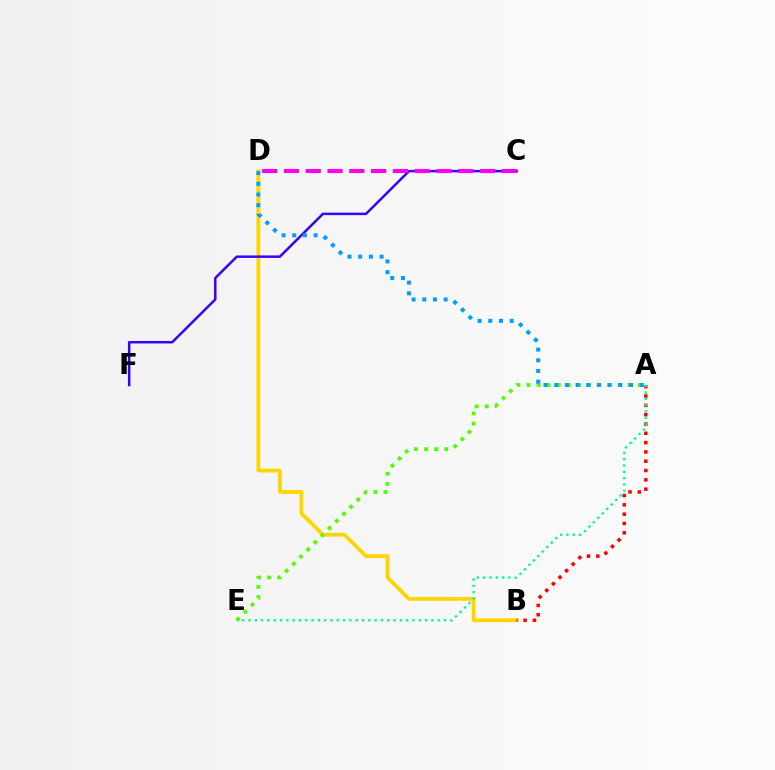{('B', 'D'): [{'color': '#ffd500', 'line_style': 'solid', 'thickness': 2.74}], ('C', 'F'): [{'color': '#3700ff', 'line_style': 'solid', 'thickness': 1.79}], ('A', 'B'): [{'color': '#ff0000', 'line_style': 'dotted', 'thickness': 2.53}], ('A', 'E'): [{'color': '#4fff00', 'line_style': 'dotted', 'thickness': 2.75}, {'color': '#00ff86', 'line_style': 'dotted', 'thickness': 1.71}], ('C', 'D'): [{'color': '#ff00ed', 'line_style': 'dashed', 'thickness': 2.96}], ('A', 'D'): [{'color': '#009eff', 'line_style': 'dotted', 'thickness': 2.9}]}